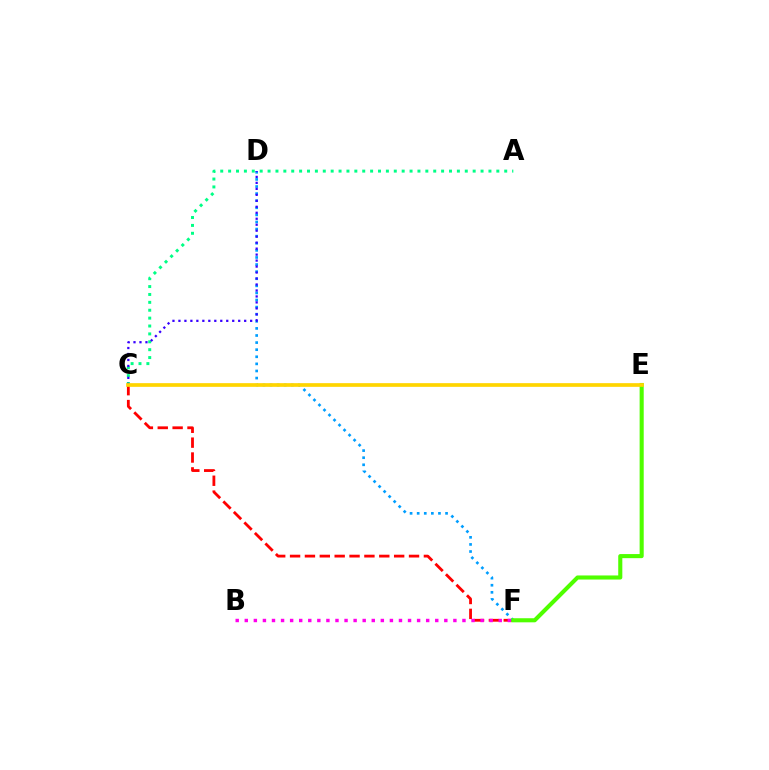{('A', 'C'): [{'color': '#00ff86', 'line_style': 'dotted', 'thickness': 2.14}], ('C', 'F'): [{'color': '#ff0000', 'line_style': 'dashed', 'thickness': 2.02}], ('D', 'F'): [{'color': '#009eff', 'line_style': 'dotted', 'thickness': 1.93}], ('C', 'D'): [{'color': '#3700ff', 'line_style': 'dotted', 'thickness': 1.62}], ('B', 'F'): [{'color': '#ff00ed', 'line_style': 'dotted', 'thickness': 2.46}], ('E', 'F'): [{'color': '#4fff00', 'line_style': 'solid', 'thickness': 2.94}], ('C', 'E'): [{'color': '#ffd500', 'line_style': 'solid', 'thickness': 2.66}]}